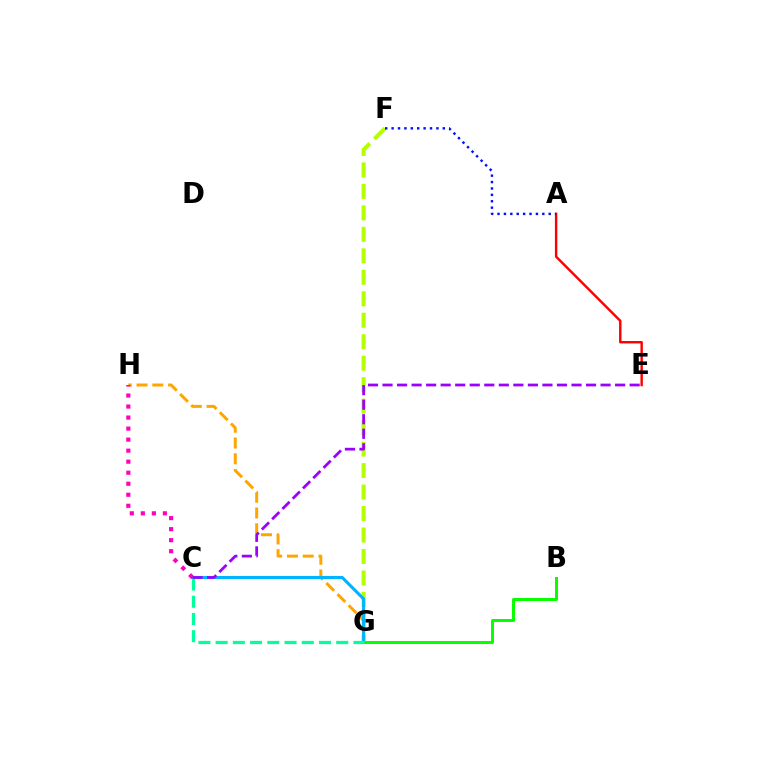{('F', 'G'): [{'color': '#b3ff00', 'line_style': 'dashed', 'thickness': 2.92}], ('G', 'H'): [{'color': '#ffa500', 'line_style': 'dashed', 'thickness': 2.14}], ('C', 'G'): [{'color': '#00b5ff', 'line_style': 'solid', 'thickness': 2.23}, {'color': '#00ff9d', 'line_style': 'dashed', 'thickness': 2.34}], ('A', 'E'): [{'color': '#ff0000', 'line_style': 'solid', 'thickness': 1.74}], ('C', 'H'): [{'color': '#ff00bd', 'line_style': 'dotted', 'thickness': 3.0}], ('A', 'F'): [{'color': '#0010ff', 'line_style': 'dotted', 'thickness': 1.74}], ('B', 'G'): [{'color': '#08ff00', 'line_style': 'solid', 'thickness': 2.16}], ('C', 'E'): [{'color': '#9b00ff', 'line_style': 'dashed', 'thickness': 1.97}]}